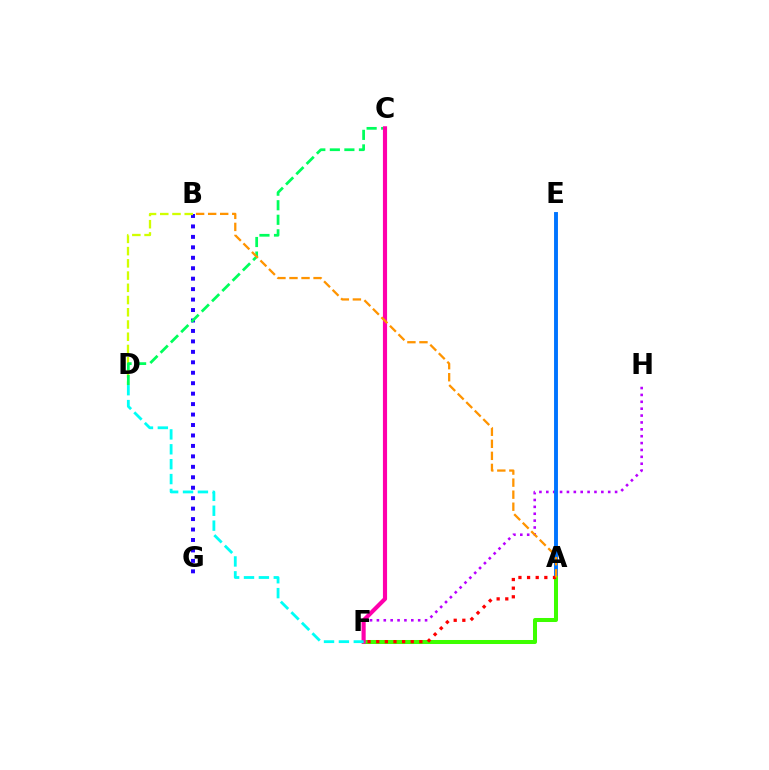{('F', 'H'): [{'color': '#b900ff', 'line_style': 'dotted', 'thickness': 1.87}], ('B', 'G'): [{'color': '#2500ff', 'line_style': 'dotted', 'thickness': 2.84}], ('B', 'D'): [{'color': '#d1ff00', 'line_style': 'dashed', 'thickness': 1.66}], ('A', 'E'): [{'color': '#0074ff', 'line_style': 'solid', 'thickness': 2.81}], ('A', 'F'): [{'color': '#3dff00', 'line_style': 'solid', 'thickness': 2.89}, {'color': '#ff0000', 'line_style': 'dotted', 'thickness': 2.35}], ('C', 'D'): [{'color': '#00ff5c', 'line_style': 'dashed', 'thickness': 1.98}], ('C', 'F'): [{'color': '#ff00ac', 'line_style': 'solid', 'thickness': 2.98}], ('D', 'F'): [{'color': '#00fff6', 'line_style': 'dashed', 'thickness': 2.02}], ('A', 'B'): [{'color': '#ff9400', 'line_style': 'dashed', 'thickness': 1.64}]}